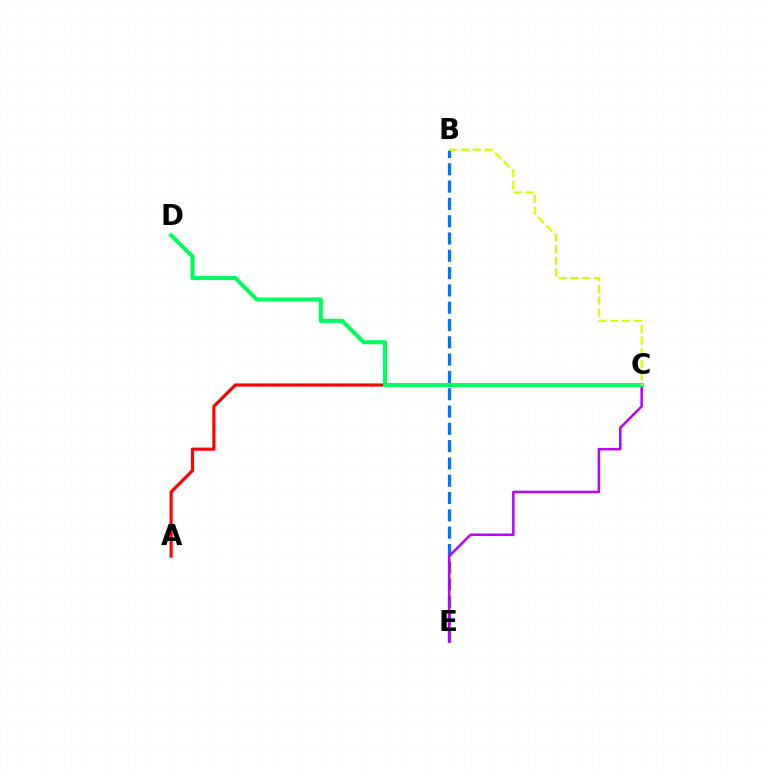{('A', 'C'): [{'color': '#ff0000', 'line_style': 'solid', 'thickness': 2.28}], ('B', 'E'): [{'color': '#0074ff', 'line_style': 'dashed', 'thickness': 2.35}], ('C', 'E'): [{'color': '#b900ff', 'line_style': 'solid', 'thickness': 1.81}], ('C', 'D'): [{'color': '#00ff5c', 'line_style': 'solid', 'thickness': 2.9}], ('B', 'C'): [{'color': '#d1ff00', 'line_style': 'dashed', 'thickness': 1.6}]}